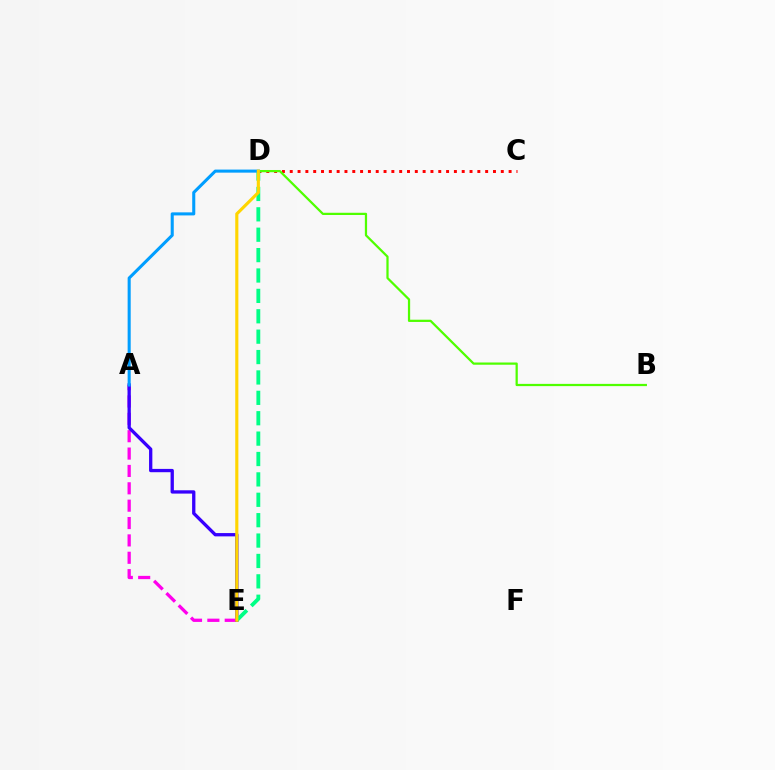{('A', 'E'): [{'color': '#ff00ed', 'line_style': 'dashed', 'thickness': 2.36}, {'color': '#3700ff', 'line_style': 'solid', 'thickness': 2.38}], ('C', 'D'): [{'color': '#ff0000', 'line_style': 'dotted', 'thickness': 2.12}], ('B', 'D'): [{'color': '#4fff00', 'line_style': 'solid', 'thickness': 1.61}], ('D', 'E'): [{'color': '#00ff86', 'line_style': 'dashed', 'thickness': 2.77}, {'color': '#ffd500', 'line_style': 'solid', 'thickness': 2.25}], ('A', 'D'): [{'color': '#009eff', 'line_style': 'solid', 'thickness': 2.2}]}